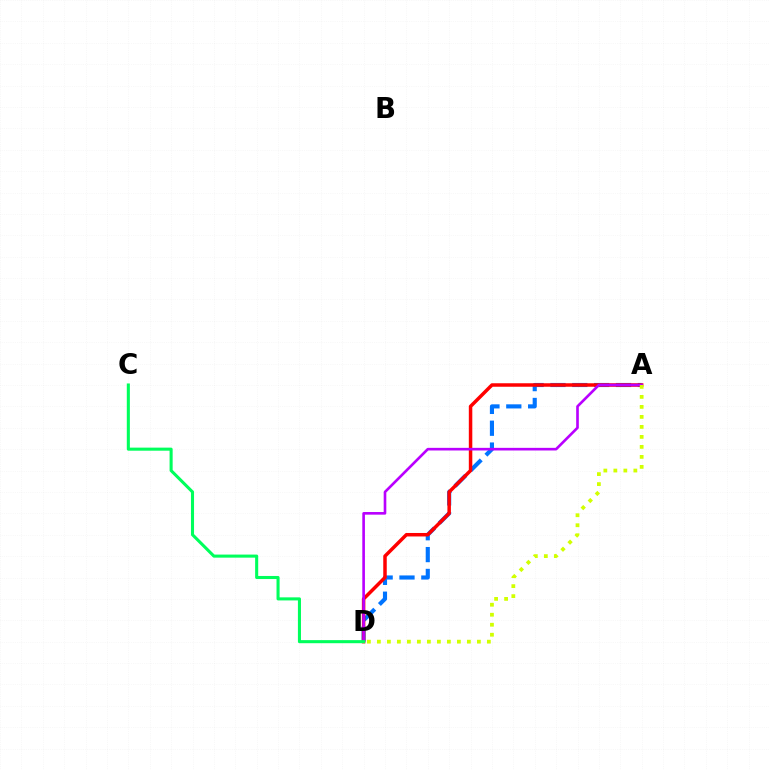{('A', 'D'): [{'color': '#0074ff', 'line_style': 'dashed', 'thickness': 2.97}, {'color': '#ff0000', 'line_style': 'solid', 'thickness': 2.51}, {'color': '#b900ff', 'line_style': 'solid', 'thickness': 1.9}, {'color': '#d1ff00', 'line_style': 'dotted', 'thickness': 2.72}], ('C', 'D'): [{'color': '#00ff5c', 'line_style': 'solid', 'thickness': 2.21}]}